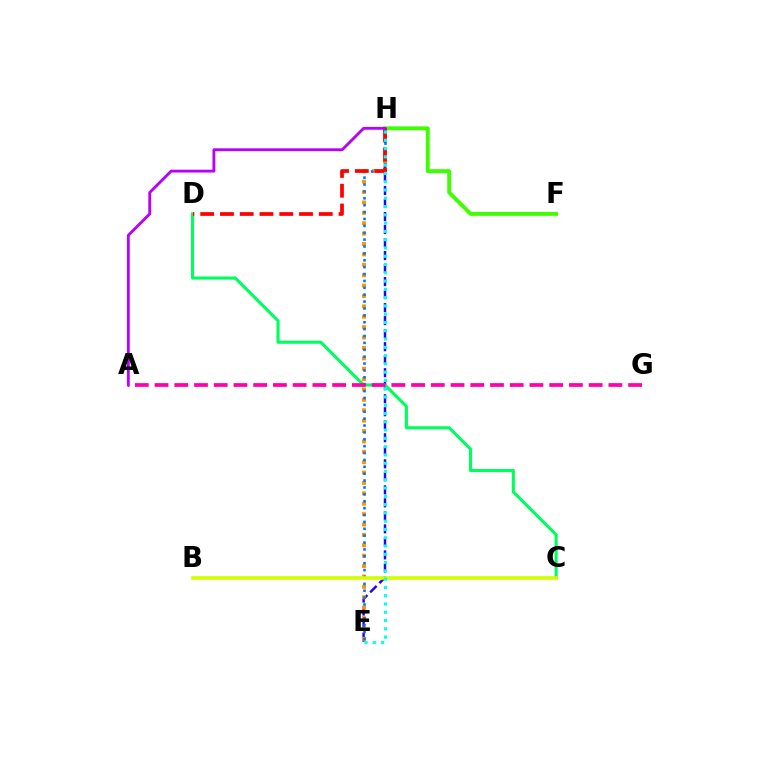{('E', 'H'): [{'color': '#2500ff', 'line_style': 'dashed', 'thickness': 1.77}, {'color': '#ff9400', 'line_style': 'dotted', 'thickness': 2.82}, {'color': '#0074ff', 'line_style': 'dotted', 'thickness': 1.87}, {'color': '#00fff6', 'line_style': 'dotted', 'thickness': 2.25}], ('F', 'H'): [{'color': '#3dff00', 'line_style': 'solid', 'thickness': 2.8}], ('C', 'D'): [{'color': '#00ff5c', 'line_style': 'solid', 'thickness': 2.24}], ('D', 'H'): [{'color': '#ff0000', 'line_style': 'dashed', 'thickness': 2.68}], ('B', 'C'): [{'color': '#d1ff00', 'line_style': 'solid', 'thickness': 2.63}], ('A', 'G'): [{'color': '#ff00ac', 'line_style': 'dashed', 'thickness': 2.68}], ('A', 'H'): [{'color': '#b900ff', 'line_style': 'solid', 'thickness': 2.05}]}